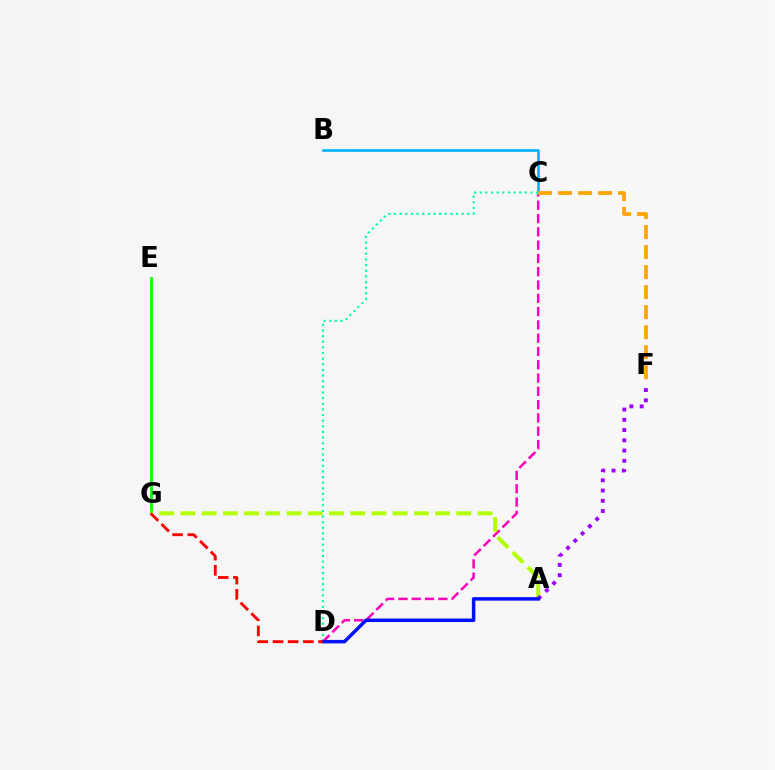{('E', 'G'): [{'color': '#08ff00', 'line_style': 'solid', 'thickness': 2.04}], ('C', 'D'): [{'color': '#ff00bd', 'line_style': 'dashed', 'thickness': 1.81}, {'color': '#00ff9d', 'line_style': 'dotted', 'thickness': 1.53}], ('B', 'C'): [{'color': '#00b5ff', 'line_style': 'solid', 'thickness': 1.91}], ('A', 'G'): [{'color': '#b3ff00', 'line_style': 'dashed', 'thickness': 2.88}], ('C', 'F'): [{'color': '#ffa500', 'line_style': 'dashed', 'thickness': 2.72}], ('A', 'F'): [{'color': '#9b00ff', 'line_style': 'dotted', 'thickness': 2.79}], ('A', 'D'): [{'color': '#0010ff', 'line_style': 'solid', 'thickness': 2.52}], ('D', 'G'): [{'color': '#ff0000', 'line_style': 'dashed', 'thickness': 2.06}]}